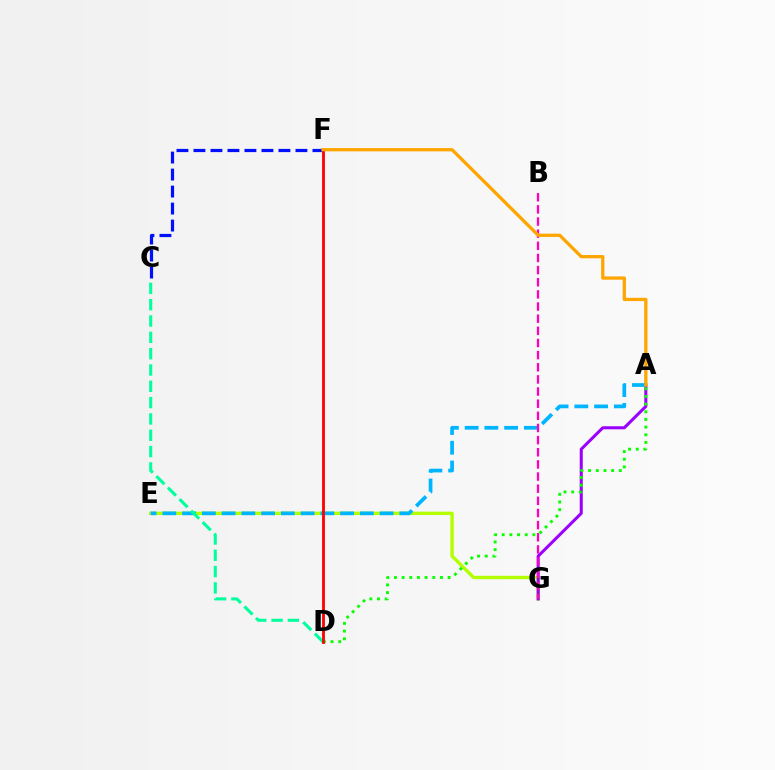{('E', 'G'): [{'color': '#b3ff00', 'line_style': 'solid', 'thickness': 2.43}], ('A', 'G'): [{'color': '#9b00ff', 'line_style': 'solid', 'thickness': 2.2}], ('A', 'E'): [{'color': '#00b5ff', 'line_style': 'dashed', 'thickness': 2.68}], ('C', 'D'): [{'color': '#00ff9d', 'line_style': 'dashed', 'thickness': 2.22}], ('B', 'G'): [{'color': '#ff00bd', 'line_style': 'dashed', 'thickness': 1.65}], ('C', 'F'): [{'color': '#0010ff', 'line_style': 'dashed', 'thickness': 2.31}], ('A', 'D'): [{'color': '#08ff00', 'line_style': 'dotted', 'thickness': 2.08}], ('D', 'F'): [{'color': '#ff0000', 'line_style': 'solid', 'thickness': 2.03}], ('A', 'F'): [{'color': '#ffa500', 'line_style': 'solid', 'thickness': 2.36}]}